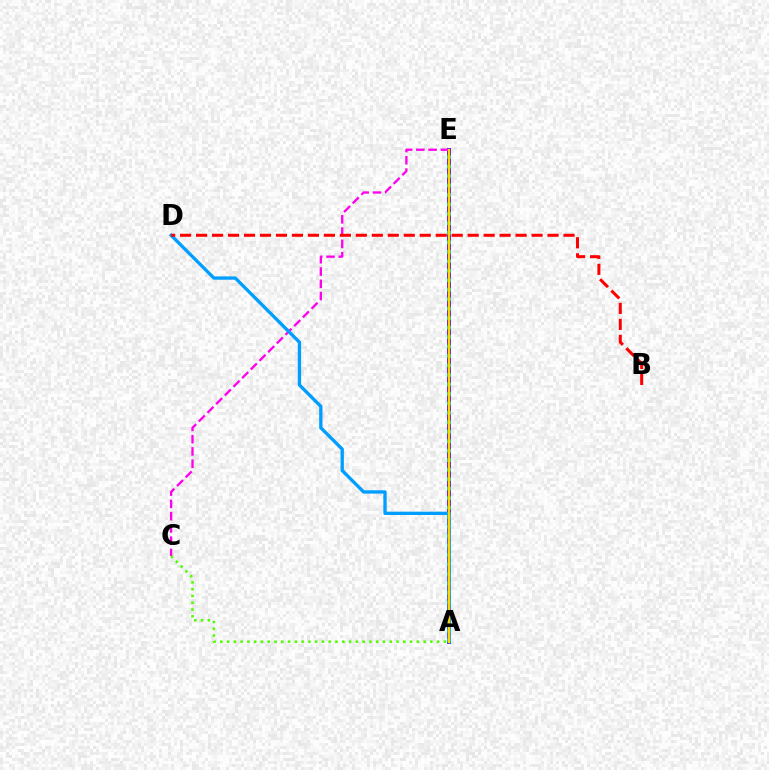{('A', 'E'): [{'color': '#3700ff', 'line_style': 'solid', 'thickness': 2.78}, {'color': '#00ff86', 'line_style': 'dotted', 'thickness': 2.57}, {'color': '#ffd500', 'line_style': 'solid', 'thickness': 1.69}], ('C', 'E'): [{'color': '#ff00ed', 'line_style': 'dashed', 'thickness': 1.67}], ('A', 'C'): [{'color': '#4fff00', 'line_style': 'dotted', 'thickness': 1.84}], ('A', 'D'): [{'color': '#009eff', 'line_style': 'solid', 'thickness': 2.39}], ('B', 'D'): [{'color': '#ff0000', 'line_style': 'dashed', 'thickness': 2.17}]}